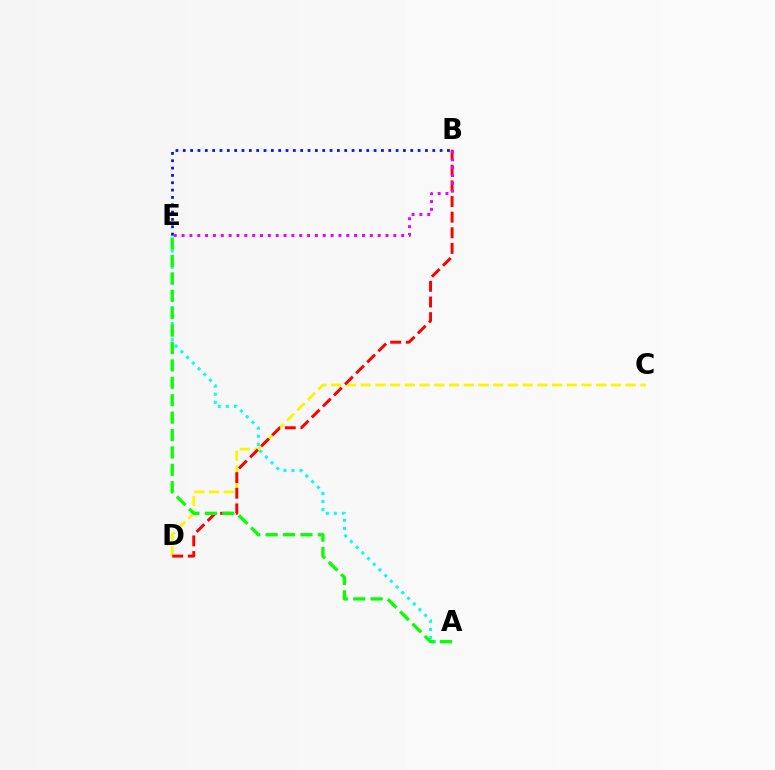{('A', 'E'): [{'color': '#00fff6', 'line_style': 'dotted', 'thickness': 2.19}, {'color': '#08ff00', 'line_style': 'dashed', 'thickness': 2.36}], ('C', 'D'): [{'color': '#fcf500', 'line_style': 'dashed', 'thickness': 2.0}], ('B', 'D'): [{'color': '#ff0000', 'line_style': 'dashed', 'thickness': 2.12}], ('B', 'E'): [{'color': '#0010ff', 'line_style': 'dotted', 'thickness': 1.99}, {'color': '#ee00ff', 'line_style': 'dotted', 'thickness': 2.13}]}